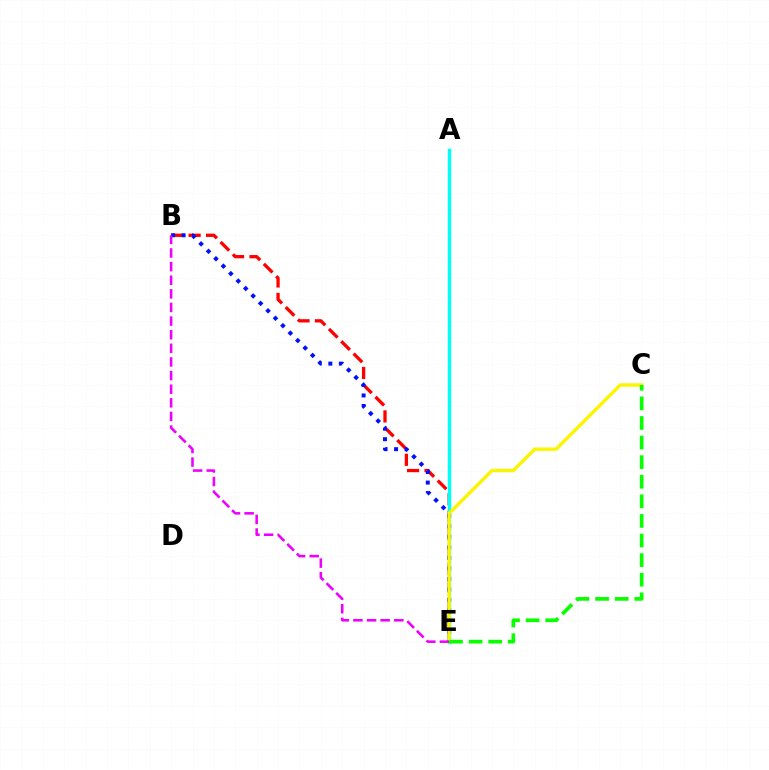{('B', 'E'): [{'color': '#ff0000', 'line_style': 'dashed', 'thickness': 2.37}, {'color': '#0010ff', 'line_style': 'dotted', 'thickness': 2.86}, {'color': '#ee00ff', 'line_style': 'dashed', 'thickness': 1.85}], ('A', 'E'): [{'color': '#00fff6', 'line_style': 'solid', 'thickness': 2.46}], ('C', 'E'): [{'color': '#fcf500', 'line_style': 'solid', 'thickness': 2.45}, {'color': '#08ff00', 'line_style': 'dashed', 'thickness': 2.66}]}